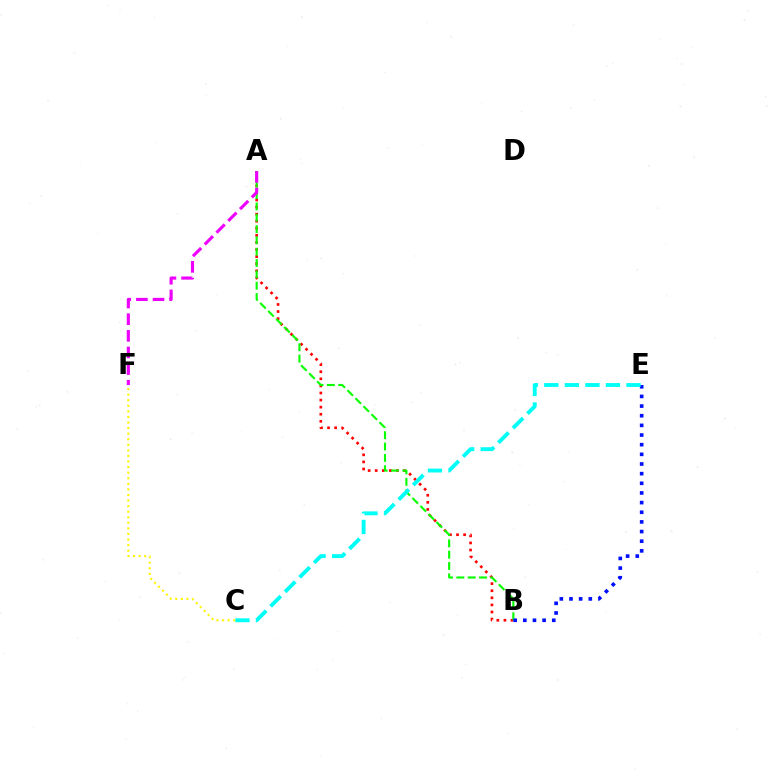{('A', 'B'): [{'color': '#ff0000', 'line_style': 'dotted', 'thickness': 1.92}, {'color': '#08ff00', 'line_style': 'dashed', 'thickness': 1.54}], ('B', 'E'): [{'color': '#0010ff', 'line_style': 'dotted', 'thickness': 2.62}], ('A', 'F'): [{'color': '#ee00ff', 'line_style': 'dashed', 'thickness': 2.26}], ('C', 'E'): [{'color': '#00fff6', 'line_style': 'dashed', 'thickness': 2.79}], ('C', 'F'): [{'color': '#fcf500', 'line_style': 'dotted', 'thickness': 1.51}]}